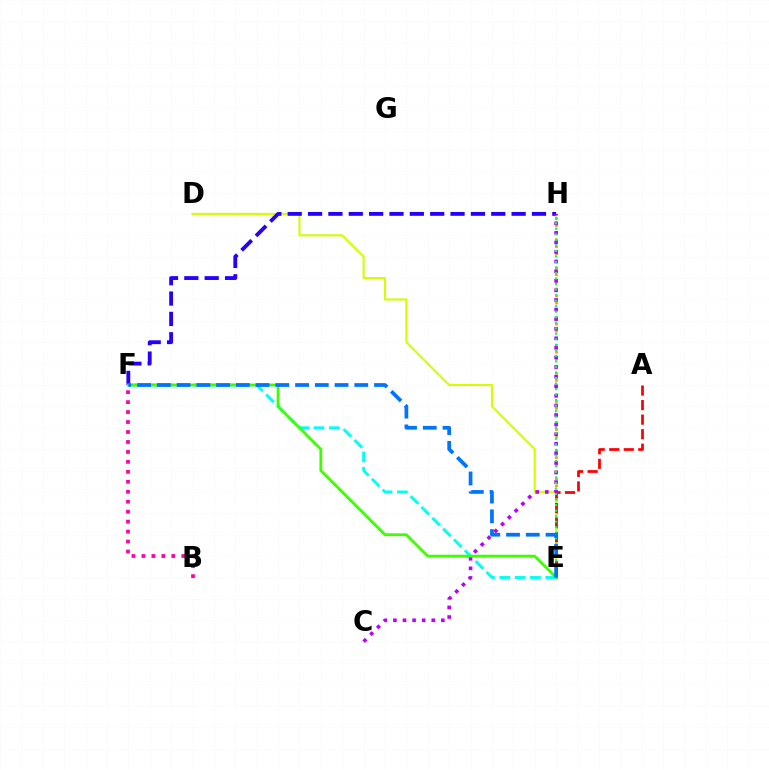{('E', 'H'): [{'color': '#ff9400', 'line_style': 'dotted', 'thickness': 1.91}, {'color': '#00ff5c', 'line_style': 'dotted', 'thickness': 1.5}], ('D', 'E'): [{'color': '#d1ff00', 'line_style': 'solid', 'thickness': 1.53}], ('F', 'H'): [{'color': '#2500ff', 'line_style': 'dashed', 'thickness': 2.77}], ('A', 'E'): [{'color': '#ff0000', 'line_style': 'dashed', 'thickness': 1.97}], ('B', 'F'): [{'color': '#ff00ac', 'line_style': 'dotted', 'thickness': 2.71}], ('E', 'F'): [{'color': '#00fff6', 'line_style': 'dashed', 'thickness': 2.08}, {'color': '#3dff00', 'line_style': 'solid', 'thickness': 2.02}, {'color': '#0074ff', 'line_style': 'dashed', 'thickness': 2.68}], ('C', 'H'): [{'color': '#b900ff', 'line_style': 'dotted', 'thickness': 2.6}]}